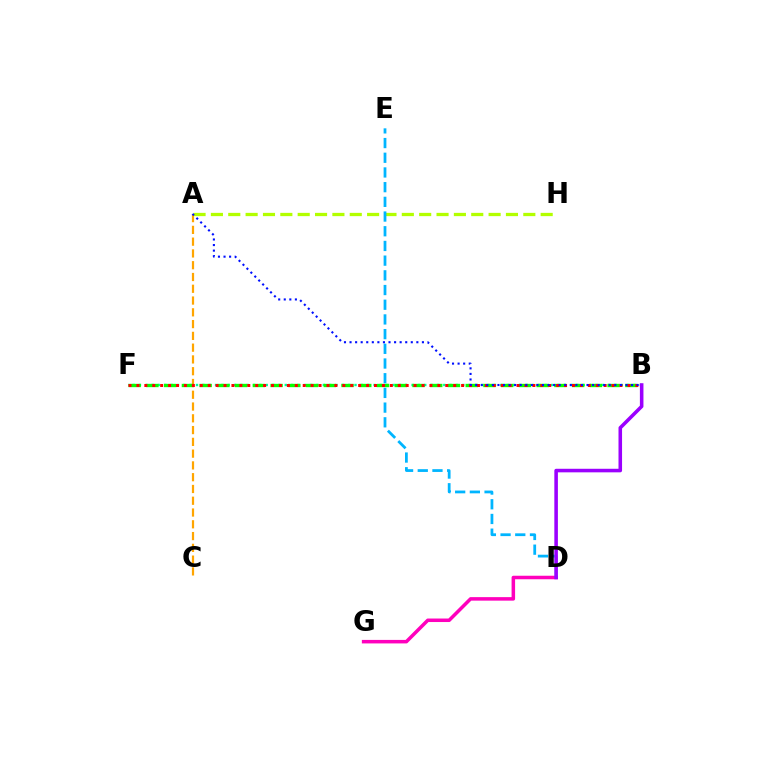{('B', 'F'): [{'color': '#00ff9d', 'line_style': 'dotted', 'thickness': 1.72}, {'color': '#08ff00', 'line_style': 'dashed', 'thickness': 2.41}, {'color': '#ff0000', 'line_style': 'dotted', 'thickness': 2.15}], ('D', 'G'): [{'color': '#ff00bd', 'line_style': 'solid', 'thickness': 2.53}], ('A', 'C'): [{'color': '#ffa500', 'line_style': 'dashed', 'thickness': 1.6}], ('A', 'H'): [{'color': '#b3ff00', 'line_style': 'dashed', 'thickness': 2.36}], ('D', 'E'): [{'color': '#00b5ff', 'line_style': 'dashed', 'thickness': 2.0}], ('B', 'D'): [{'color': '#9b00ff', 'line_style': 'solid', 'thickness': 2.56}], ('A', 'B'): [{'color': '#0010ff', 'line_style': 'dotted', 'thickness': 1.51}]}